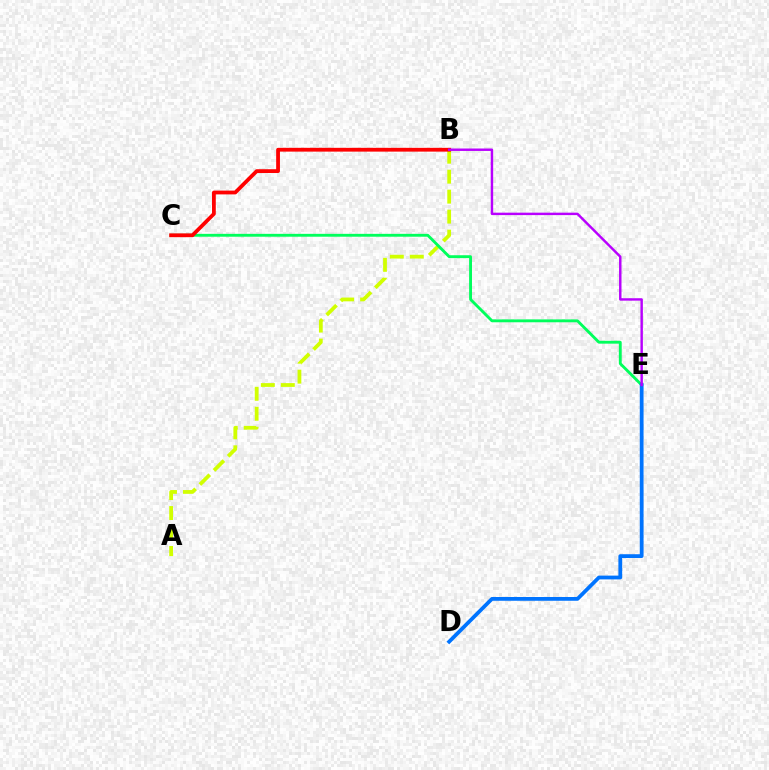{('A', 'B'): [{'color': '#d1ff00', 'line_style': 'dashed', 'thickness': 2.71}], ('C', 'E'): [{'color': '#00ff5c', 'line_style': 'solid', 'thickness': 2.07}], ('D', 'E'): [{'color': '#0074ff', 'line_style': 'solid', 'thickness': 2.72}], ('B', 'C'): [{'color': '#ff0000', 'line_style': 'solid', 'thickness': 2.73}], ('B', 'E'): [{'color': '#b900ff', 'line_style': 'solid', 'thickness': 1.75}]}